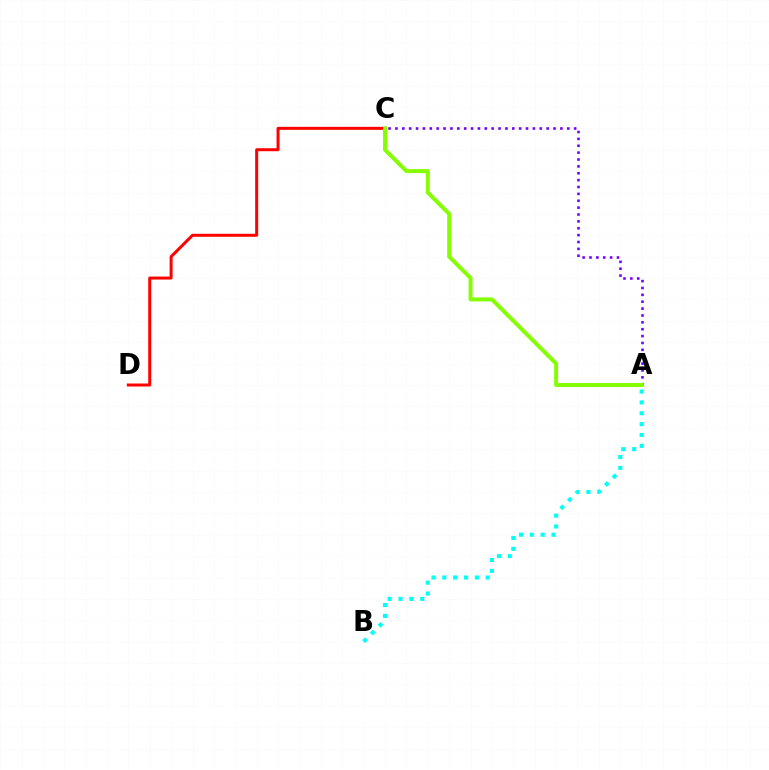{('A', 'C'): [{'color': '#7200ff', 'line_style': 'dotted', 'thickness': 1.87}, {'color': '#84ff00', 'line_style': 'solid', 'thickness': 2.85}], ('C', 'D'): [{'color': '#ff0000', 'line_style': 'solid', 'thickness': 2.15}], ('A', 'B'): [{'color': '#00fff6', 'line_style': 'dotted', 'thickness': 2.95}]}